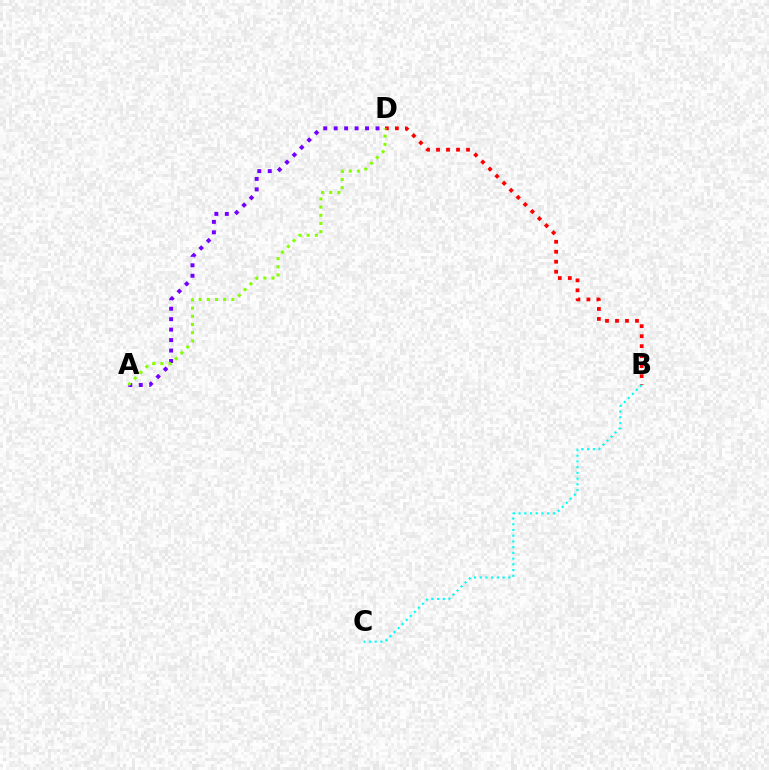{('B', 'D'): [{'color': '#ff0000', 'line_style': 'dotted', 'thickness': 2.72}], ('B', 'C'): [{'color': '#00fff6', 'line_style': 'dotted', 'thickness': 1.56}], ('A', 'D'): [{'color': '#7200ff', 'line_style': 'dotted', 'thickness': 2.84}, {'color': '#84ff00', 'line_style': 'dotted', 'thickness': 2.22}]}